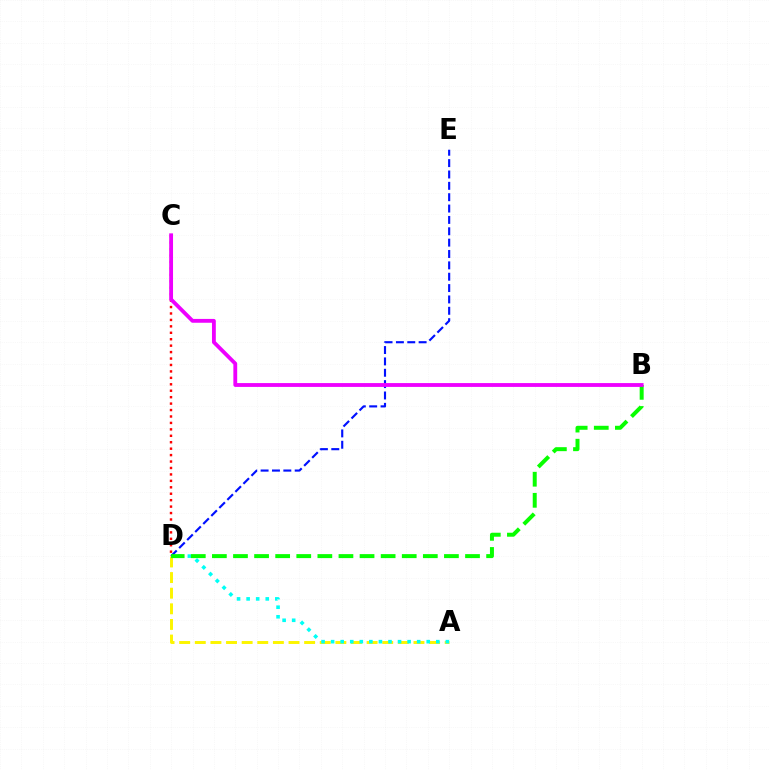{('A', 'D'): [{'color': '#fcf500', 'line_style': 'dashed', 'thickness': 2.12}, {'color': '#00fff6', 'line_style': 'dotted', 'thickness': 2.6}], ('D', 'E'): [{'color': '#0010ff', 'line_style': 'dashed', 'thickness': 1.54}], ('B', 'D'): [{'color': '#08ff00', 'line_style': 'dashed', 'thickness': 2.87}], ('C', 'D'): [{'color': '#ff0000', 'line_style': 'dotted', 'thickness': 1.75}], ('B', 'C'): [{'color': '#ee00ff', 'line_style': 'solid', 'thickness': 2.76}]}